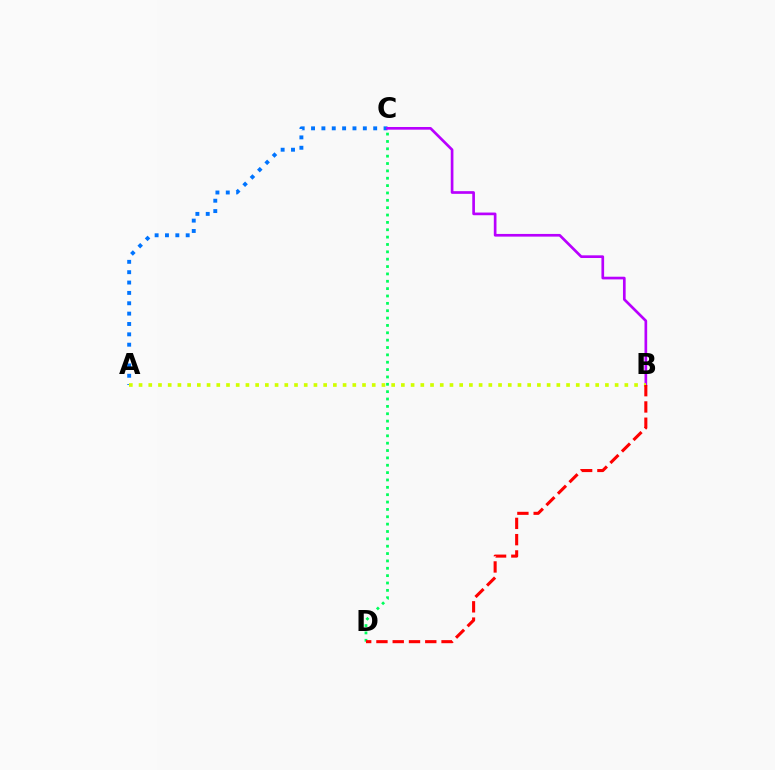{('A', 'C'): [{'color': '#0074ff', 'line_style': 'dotted', 'thickness': 2.81}], ('B', 'C'): [{'color': '#b900ff', 'line_style': 'solid', 'thickness': 1.93}], ('A', 'B'): [{'color': '#d1ff00', 'line_style': 'dotted', 'thickness': 2.64}], ('C', 'D'): [{'color': '#00ff5c', 'line_style': 'dotted', 'thickness': 2.0}], ('B', 'D'): [{'color': '#ff0000', 'line_style': 'dashed', 'thickness': 2.21}]}